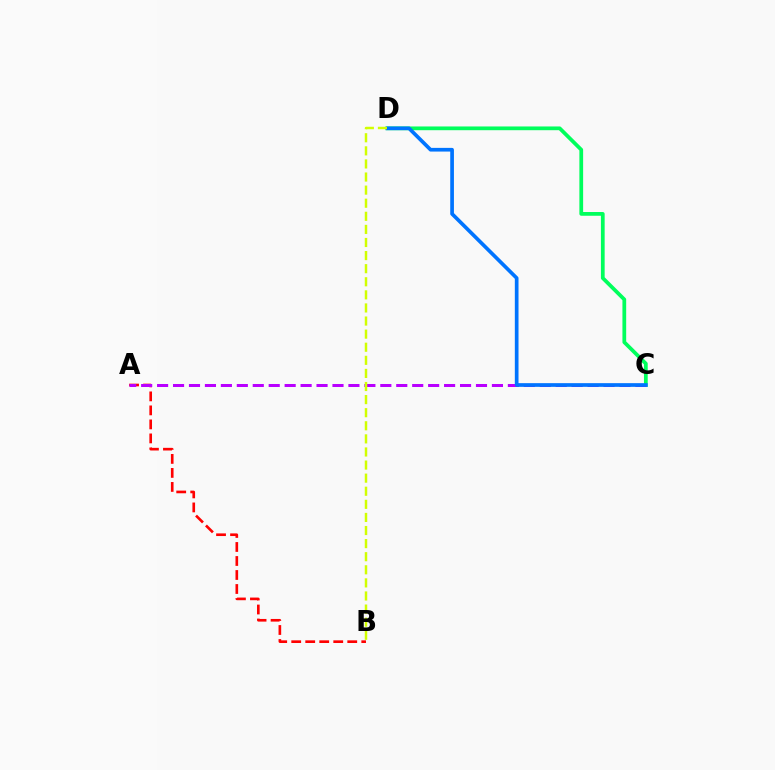{('A', 'B'): [{'color': '#ff0000', 'line_style': 'dashed', 'thickness': 1.9}], ('C', 'D'): [{'color': '#00ff5c', 'line_style': 'solid', 'thickness': 2.7}, {'color': '#0074ff', 'line_style': 'solid', 'thickness': 2.65}], ('A', 'C'): [{'color': '#b900ff', 'line_style': 'dashed', 'thickness': 2.17}], ('B', 'D'): [{'color': '#d1ff00', 'line_style': 'dashed', 'thickness': 1.78}]}